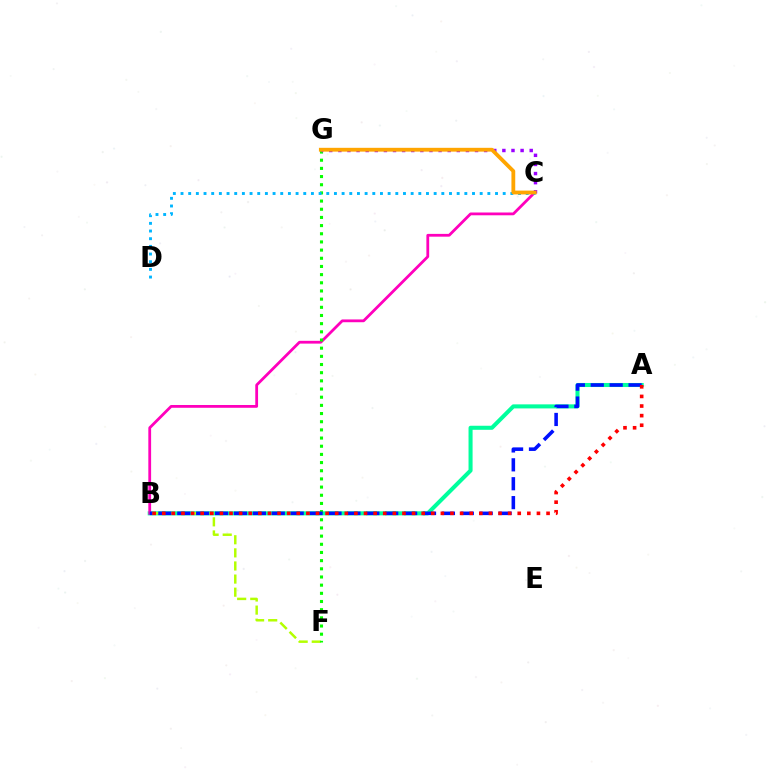{('A', 'B'): [{'color': '#00ff9d', 'line_style': 'solid', 'thickness': 2.92}, {'color': '#0010ff', 'line_style': 'dashed', 'thickness': 2.57}, {'color': '#ff0000', 'line_style': 'dotted', 'thickness': 2.61}], ('B', 'C'): [{'color': '#ff00bd', 'line_style': 'solid', 'thickness': 2.01}], ('B', 'F'): [{'color': '#b3ff00', 'line_style': 'dashed', 'thickness': 1.78}], ('F', 'G'): [{'color': '#08ff00', 'line_style': 'dotted', 'thickness': 2.22}], ('C', 'D'): [{'color': '#00b5ff', 'line_style': 'dotted', 'thickness': 2.08}], ('C', 'G'): [{'color': '#9b00ff', 'line_style': 'dotted', 'thickness': 2.48}, {'color': '#ffa500', 'line_style': 'solid', 'thickness': 2.74}]}